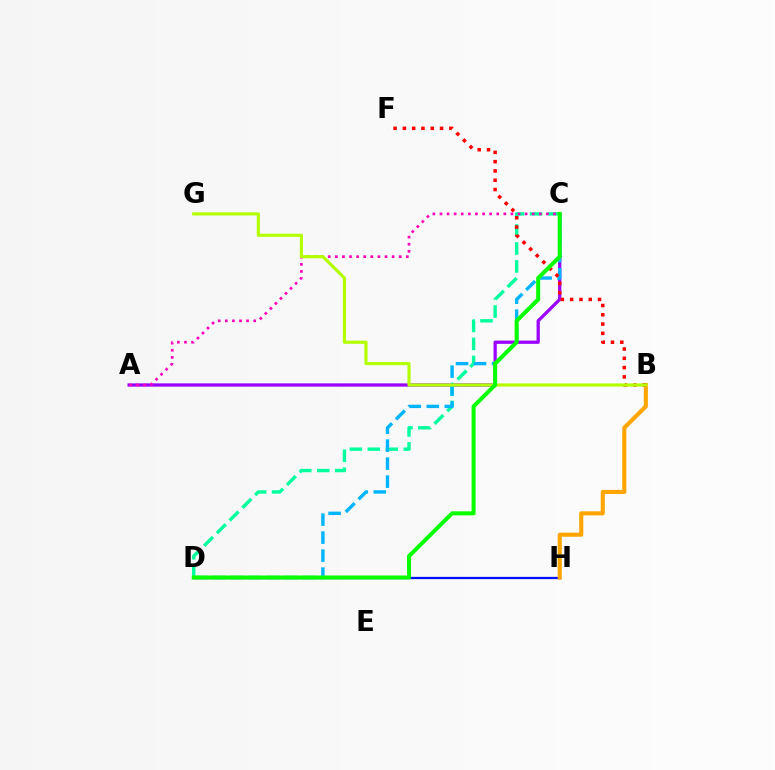{('A', 'C'): [{'color': '#9b00ff', 'line_style': 'solid', 'thickness': 2.35}, {'color': '#ff00bd', 'line_style': 'dotted', 'thickness': 1.93}], ('C', 'D'): [{'color': '#00ff9d', 'line_style': 'dashed', 'thickness': 2.44}, {'color': '#00b5ff', 'line_style': 'dashed', 'thickness': 2.45}, {'color': '#08ff00', 'line_style': 'solid', 'thickness': 2.9}], ('D', 'H'): [{'color': '#0010ff', 'line_style': 'solid', 'thickness': 1.63}], ('B', 'H'): [{'color': '#ffa500', 'line_style': 'solid', 'thickness': 2.95}], ('B', 'F'): [{'color': '#ff0000', 'line_style': 'dotted', 'thickness': 2.53}], ('B', 'G'): [{'color': '#b3ff00', 'line_style': 'solid', 'thickness': 2.28}]}